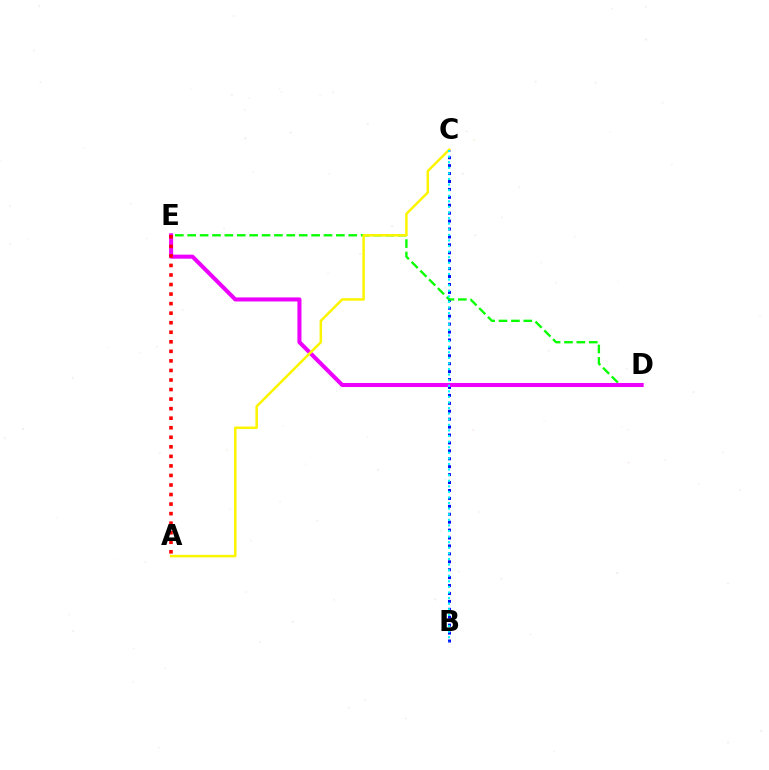{('B', 'C'): [{'color': '#0010ff', 'line_style': 'dotted', 'thickness': 2.15}, {'color': '#00fff6', 'line_style': 'dotted', 'thickness': 1.52}], ('D', 'E'): [{'color': '#08ff00', 'line_style': 'dashed', 'thickness': 1.68}, {'color': '#ee00ff', 'line_style': 'solid', 'thickness': 2.92}], ('A', 'C'): [{'color': '#fcf500', 'line_style': 'solid', 'thickness': 1.8}], ('A', 'E'): [{'color': '#ff0000', 'line_style': 'dotted', 'thickness': 2.59}]}